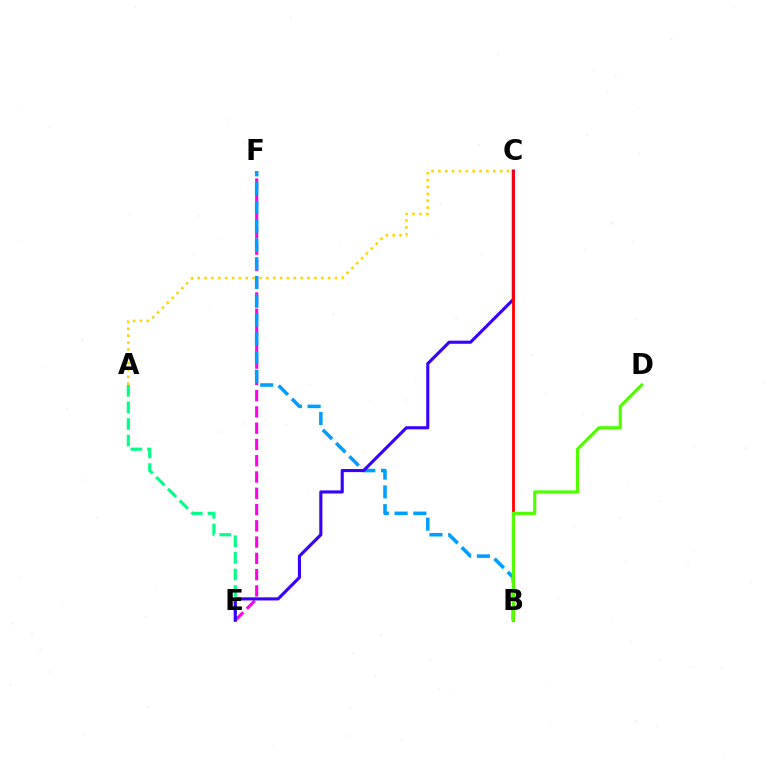{('E', 'F'): [{'color': '#ff00ed', 'line_style': 'dashed', 'thickness': 2.21}], ('B', 'F'): [{'color': '#009eff', 'line_style': 'dashed', 'thickness': 2.55}], ('A', 'E'): [{'color': '#00ff86', 'line_style': 'dashed', 'thickness': 2.25}], ('C', 'E'): [{'color': '#3700ff', 'line_style': 'solid', 'thickness': 2.24}], ('B', 'C'): [{'color': '#ff0000', 'line_style': 'solid', 'thickness': 2.03}], ('B', 'D'): [{'color': '#4fff00', 'line_style': 'solid', 'thickness': 2.28}], ('A', 'C'): [{'color': '#ffd500', 'line_style': 'dotted', 'thickness': 1.86}]}